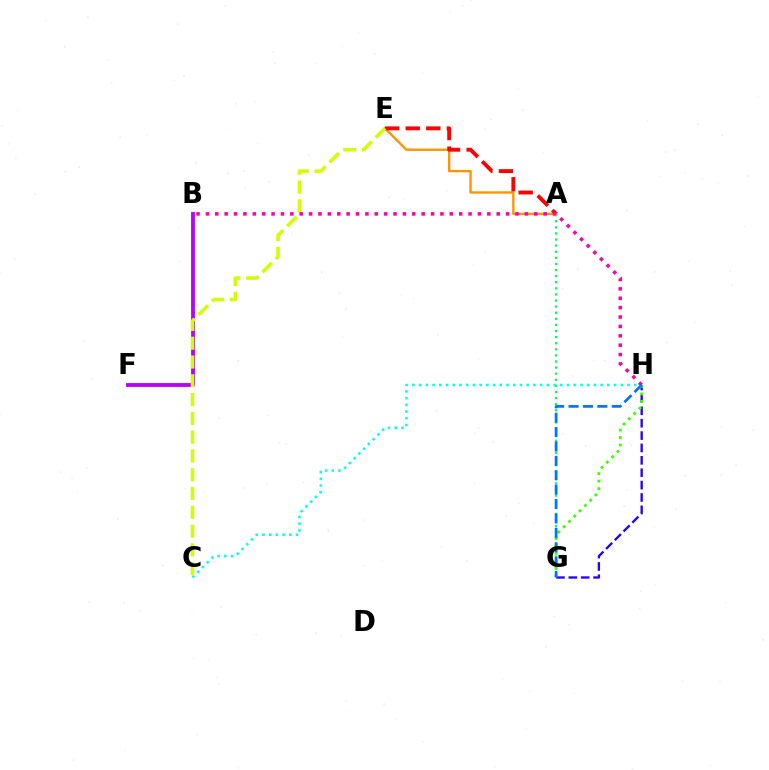{('C', 'H'): [{'color': '#00fff6', 'line_style': 'dotted', 'thickness': 1.83}], ('A', 'G'): [{'color': '#00ff5c', 'line_style': 'dotted', 'thickness': 1.66}], ('A', 'E'): [{'color': '#ff9400', 'line_style': 'solid', 'thickness': 1.69}, {'color': '#ff0000', 'line_style': 'dashed', 'thickness': 2.79}], ('B', 'F'): [{'color': '#b900ff', 'line_style': 'solid', 'thickness': 2.76}], ('C', 'E'): [{'color': '#d1ff00', 'line_style': 'dashed', 'thickness': 2.55}], ('G', 'H'): [{'color': '#2500ff', 'line_style': 'dashed', 'thickness': 1.68}, {'color': '#3dff00', 'line_style': 'dotted', 'thickness': 2.04}, {'color': '#0074ff', 'line_style': 'dashed', 'thickness': 1.95}], ('B', 'H'): [{'color': '#ff00ac', 'line_style': 'dotted', 'thickness': 2.55}]}